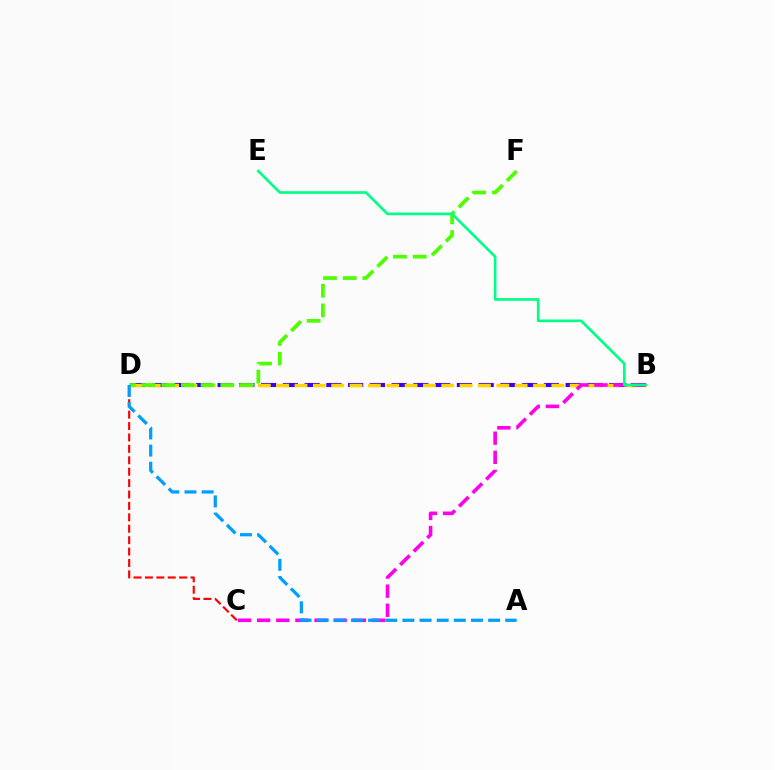{('C', 'D'): [{'color': '#ff0000', 'line_style': 'dashed', 'thickness': 1.55}], ('B', 'D'): [{'color': '#3700ff', 'line_style': 'dashed', 'thickness': 2.95}, {'color': '#ffd500', 'line_style': 'dashed', 'thickness': 2.49}], ('D', 'F'): [{'color': '#4fff00', 'line_style': 'dashed', 'thickness': 2.68}], ('B', 'C'): [{'color': '#ff00ed', 'line_style': 'dashed', 'thickness': 2.6}], ('A', 'D'): [{'color': '#009eff', 'line_style': 'dashed', 'thickness': 2.33}], ('B', 'E'): [{'color': '#00ff86', 'line_style': 'solid', 'thickness': 1.91}]}